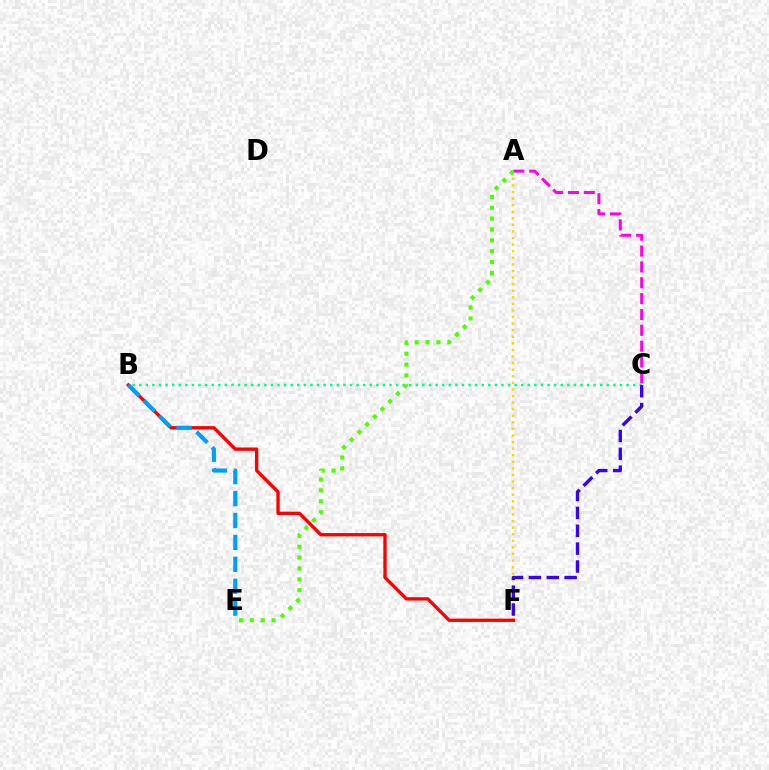{('A', 'F'): [{'color': '#ffd500', 'line_style': 'dotted', 'thickness': 1.79}], ('A', 'C'): [{'color': '#ff00ed', 'line_style': 'dashed', 'thickness': 2.15}], ('B', 'C'): [{'color': '#00ff86', 'line_style': 'dotted', 'thickness': 1.79}], ('B', 'F'): [{'color': '#ff0000', 'line_style': 'solid', 'thickness': 2.4}], ('A', 'E'): [{'color': '#4fff00', 'line_style': 'dotted', 'thickness': 2.95}], ('B', 'E'): [{'color': '#009eff', 'line_style': 'dashed', 'thickness': 2.98}], ('C', 'F'): [{'color': '#3700ff', 'line_style': 'dashed', 'thickness': 2.43}]}